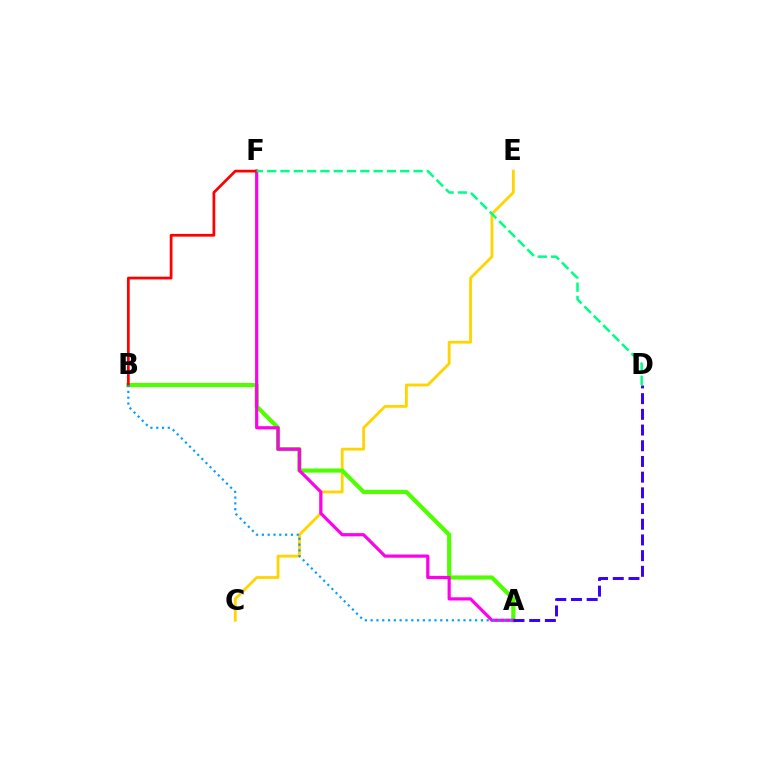{('C', 'E'): [{'color': '#ffd500', 'line_style': 'solid', 'thickness': 2.03}], ('A', 'B'): [{'color': '#4fff00', 'line_style': 'solid', 'thickness': 2.99}, {'color': '#009eff', 'line_style': 'dotted', 'thickness': 1.58}], ('A', 'F'): [{'color': '#ff00ed', 'line_style': 'solid', 'thickness': 2.29}], ('B', 'F'): [{'color': '#ff0000', 'line_style': 'solid', 'thickness': 1.97}], ('D', 'F'): [{'color': '#00ff86', 'line_style': 'dashed', 'thickness': 1.81}], ('A', 'D'): [{'color': '#3700ff', 'line_style': 'dashed', 'thickness': 2.13}]}